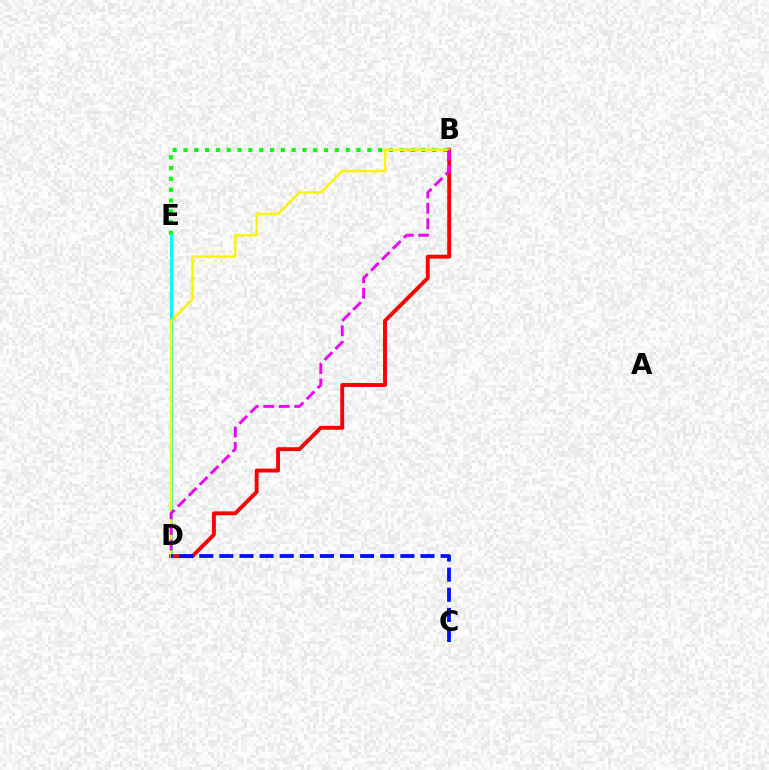{('B', 'E'): [{'color': '#08ff00', 'line_style': 'dotted', 'thickness': 2.94}], ('B', 'D'): [{'color': '#ff0000', 'line_style': 'solid', 'thickness': 2.81}, {'color': '#fcf500', 'line_style': 'solid', 'thickness': 1.77}, {'color': '#ee00ff', 'line_style': 'dashed', 'thickness': 2.11}], ('D', 'E'): [{'color': '#00fff6', 'line_style': 'solid', 'thickness': 2.17}], ('C', 'D'): [{'color': '#0010ff', 'line_style': 'dashed', 'thickness': 2.73}]}